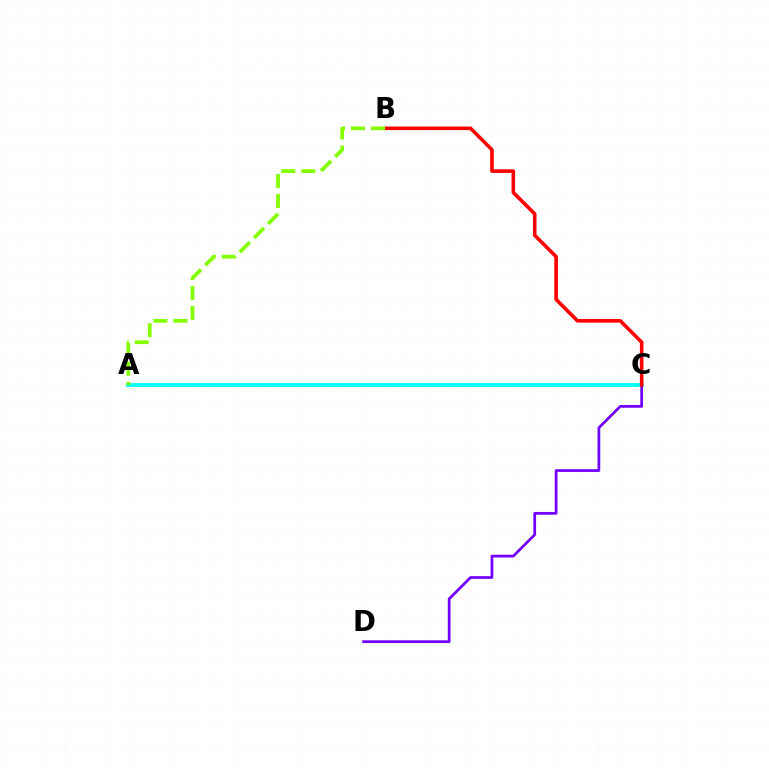{('A', 'C'): [{'color': '#00fff6', 'line_style': 'solid', 'thickness': 2.73}], ('C', 'D'): [{'color': '#7200ff', 'line_style': 'solid', 'thickness': 1.97}], ('B', 'C'): [{'color': '#ff0000', 'line_style': 'solid', 'thickness': 2.59}], ('A', 'B'): [{'color': '#84ff00', 'line_style': 'dashed', 'thickness': 2.72}]}